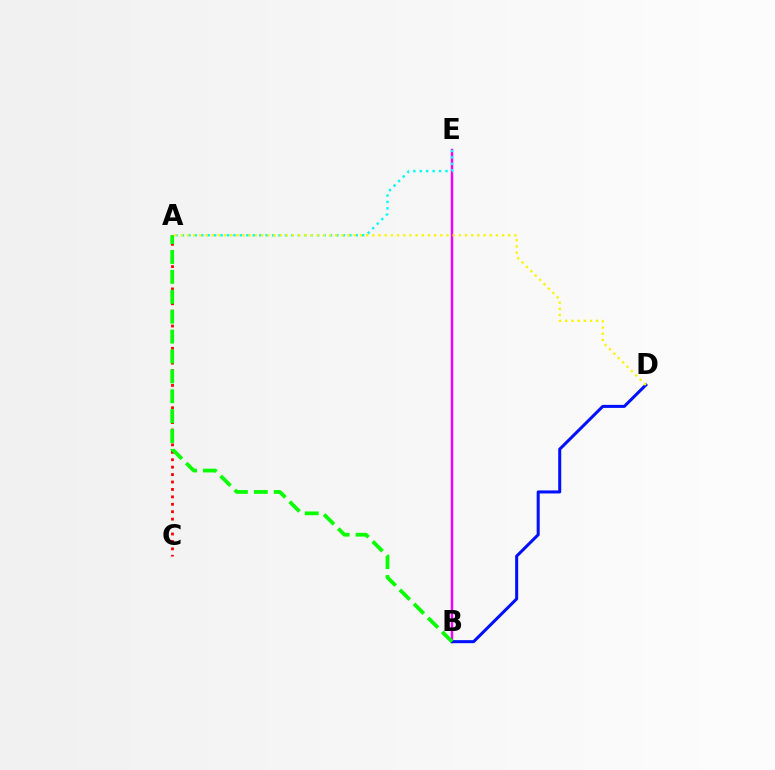{('B', 'E'): [{'color': '#ee00ff', 'line_style': 'solid', 'thickness': 1.77}], ('A', 'C'): [{'color': '#ff0000', 'line_style': 'dotted', 'thickness': 2.02}], ('A', 'E'): [{'color': '#00fff6', 'line_style': 'dotted', 'thickness': 1.75}], ('B', 'D'): [{'color': '#0010ff', 'line_style': 'solid', 'thickness': 2.18}], ('A', 'D'): [{'color': '#fcf500', 'line_style': 'dotted', 'thickness': 1.68}], ('A', 'B'): [{'color': '#08ff00', 'line_style': 'dashed', 'thickness': 2.7}]}